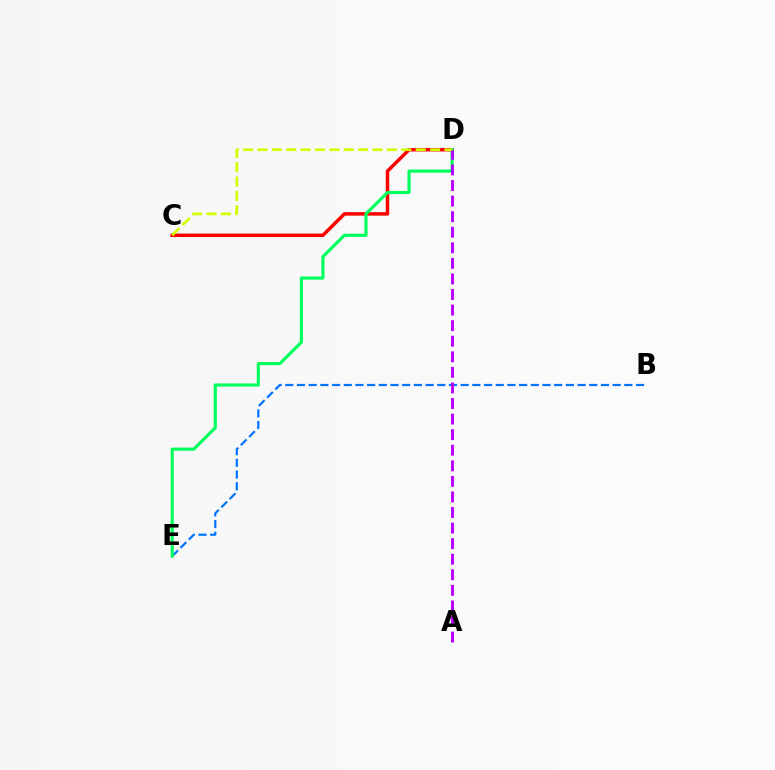{('B', 'E'): [{'color': '#0074ff', 'line_style': 'dashed', 'thickness': 1.59}], ('C', 'D'): [{'color': '#ff0000', 'line_style': 'solid', 'thickness': 2.52}, {'color': '#d1ff00', 'line_style': 'dashed', 'thickness': 1.95}], ('D', 'E'): [{'color': '#00ff5c', 'line_style': 'solid', 'thickness': 2.26}], ('A', 'D'): [{'color': '#b900ff', 'line_style': 'dashed', 'thickness': 2.12}]}